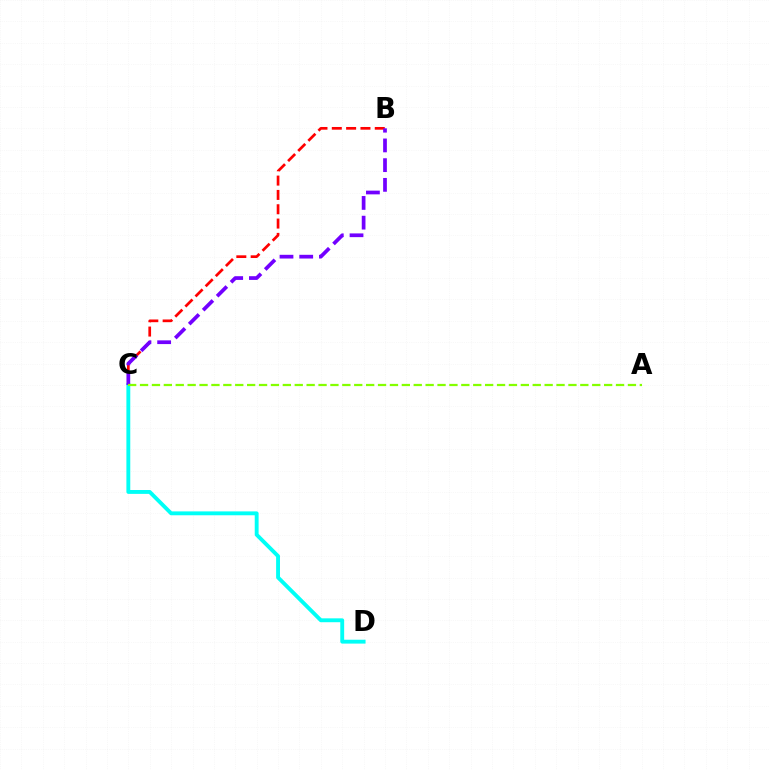{('C', 'D'): [{'color': '#00fff6', 'line_style': 'solid', 'thickness': 2.79}], ('B', 'C'): [{'color': '#ff0000', 'line_style': 'dashed', 'thickness': 1.95}, {'color': '#7200ff', 'line_style': 'dashed', 'thickness': 2.68}], ('A', 'C'): [{'color': '#84ff00', 'line_style': 'dashed', 'thickness': 1.62}]}